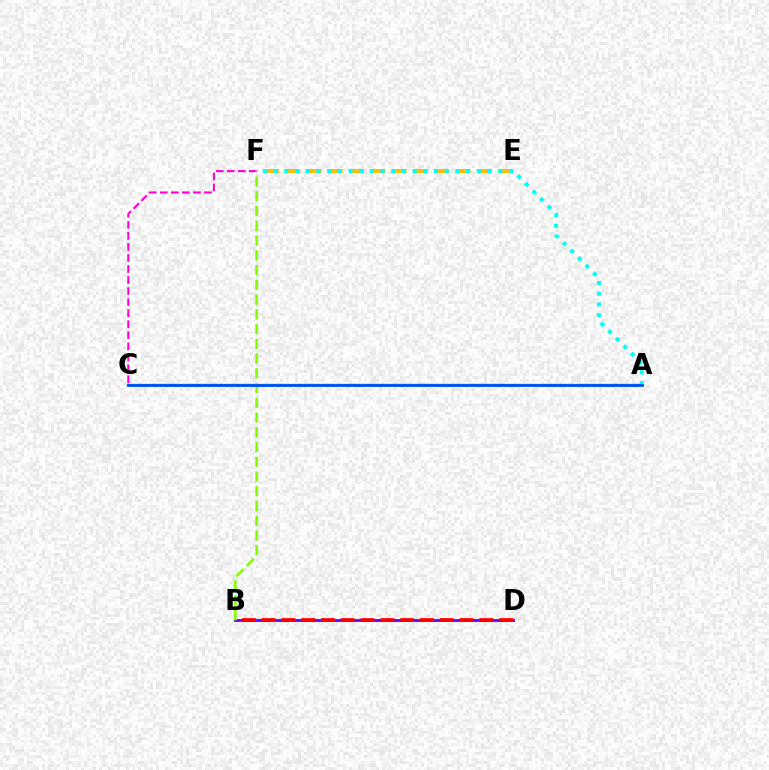{('E', 'F'): [{'color': '#ffbd00', 'line_style': 'dashed', 'thickness': 2.89}], ('A', 'F'): [{'color': '#00fff6', 'line_style': 'dotted', 'thickness': 2.91}], ('B', 'D'): [{'color': '#7200ff', 'line_style': 'solid', 'thickness': 2.06}, {'color': '#ff0000', 'line_style': 'dashed', 'thickness': 2.69}], ('A', 'C'): [{'color': '#00ff39', 'line_style': 'solid', 'thickness': 1.77}, {'color': '#004bff', 'line_style': 'solid', 'thickness': 2.02}], ('C', 'F'): [{'color': '#ff00cf', 'line_style': 'dashed', 'thickness': 1.5}], ('B', 'F'): [{'color': '#84ff00', 'line_style': 'dashed', 'thickness': 2.0}]}